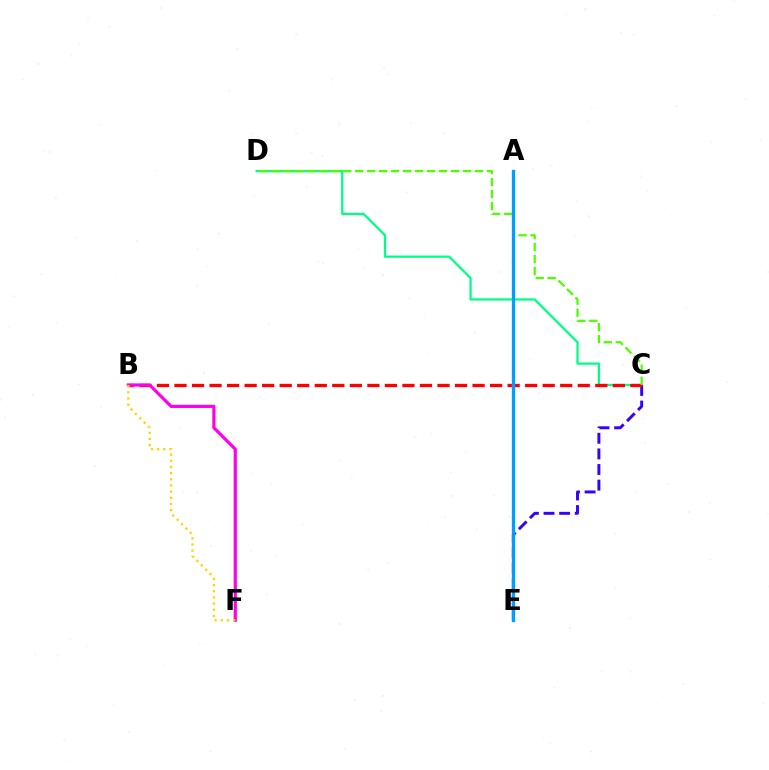{('C', 'D'): [{'color': '#00ff86', 'line_style': 'solid', 'thickness': 1.62}, {'color': '#4fff00', 'line_style': 'dashed', 'thickness': 1.63}], ('C', 'E'): [{'color': '#3700ff', 'line_style': 'dashed', 'thickness': 2.12}], ('B', 'C'): [{'color': '#ff0000', 'line_style': 'dashed', 'thickness': 2.38}], ('B', 'F'): [{'color': '#ff00ed', 'line_style': 'solid', 'thickness': 2.29}, {'color': '#ffd500', 'line_style': 'dotted', 'thickness': 1.68}], ('A', 'E'): [{'color': '#009eff', 'line_style': 'solid', 'thickness': 2.39}]}